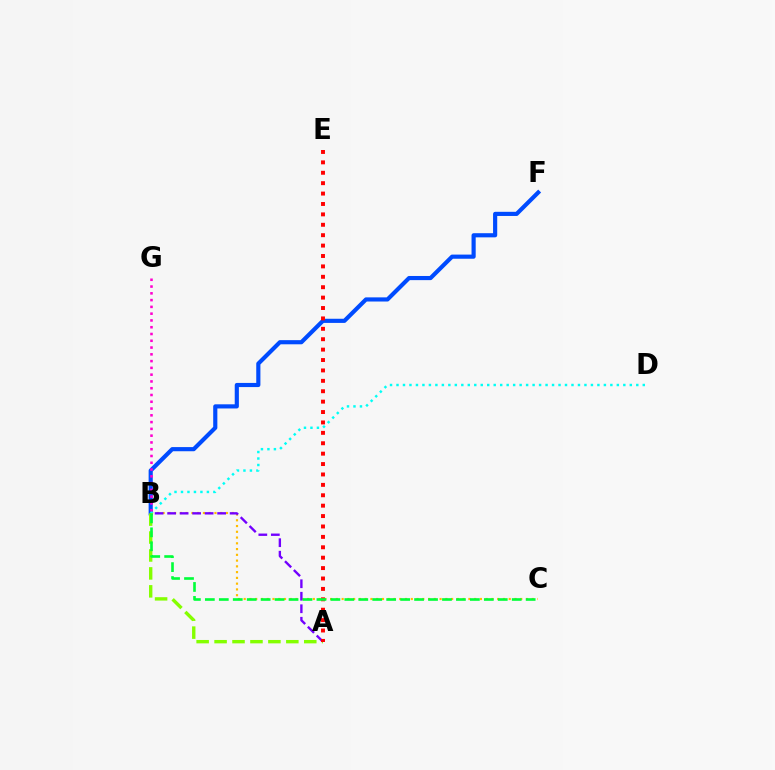{('B', 'F'): [{'color': '#004bff', 'line_style': 'solid', 'thickness': 2.99}], ('B', 'C'): [{'color': '#ffbd00', 'line_style': 'dotted', 'thickness': 1.57}, {'color': '#00ff39', 'line_style': 'dashed', 'thickness': 1.89}], ('A', 'B'): [{'color': '#7200ff', 'line_style': 'dashed', 'thickness': 1.7}, {'color': '#84ff00', 'line_style': 'dashed', 'thickness': 2.44}], ('B', 'D'): [{'color': '#00fff6', 'line_style': 'dotted', 'thickness': 1.76}], ('B', 'G'): [{'color': '#ff00cf', 'line_style': 'dotted', 'thickness': 1.84}], ('A', 'E'): [{'color': '#ff0000', 'line_style': 'dotted', 'thickness': 2.83}]}